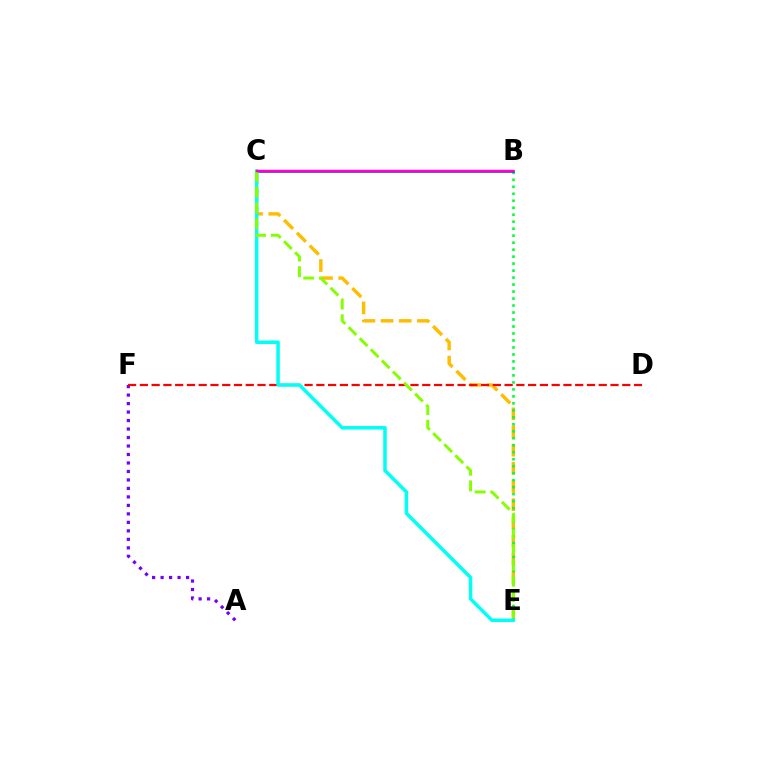{('A', 'F'): [{'color': '#7200ff', 'line_style': 'dotted', 'thickness': 2.31}], ('C', 'E'): [{'color': '#ffbd00', 'line_style': 'dashed', 'thickness': 2.47}, {'color': '#00fff6', 'line_style': 'solid', 'thickness': 2.53}, {'color': '#84ff00', 'line_style': 'dashed', 'thickness': 2.13}], ('B', 'E'): [{'color': '#00ff39', 'line_style': 'dotted', 'thickness': 1.9}], ('D', 'F'): [{'color': '#ff0000', 'line_style': 'dashed', 'thickness': 1.6}], ('B', 'C'): [{'color': '#004bff', 'line_style': 'solid', 'thickness': 1.86}, {'color': '#ff00cf', 'line_style': 'solid', 'thickness': 1.78}]}